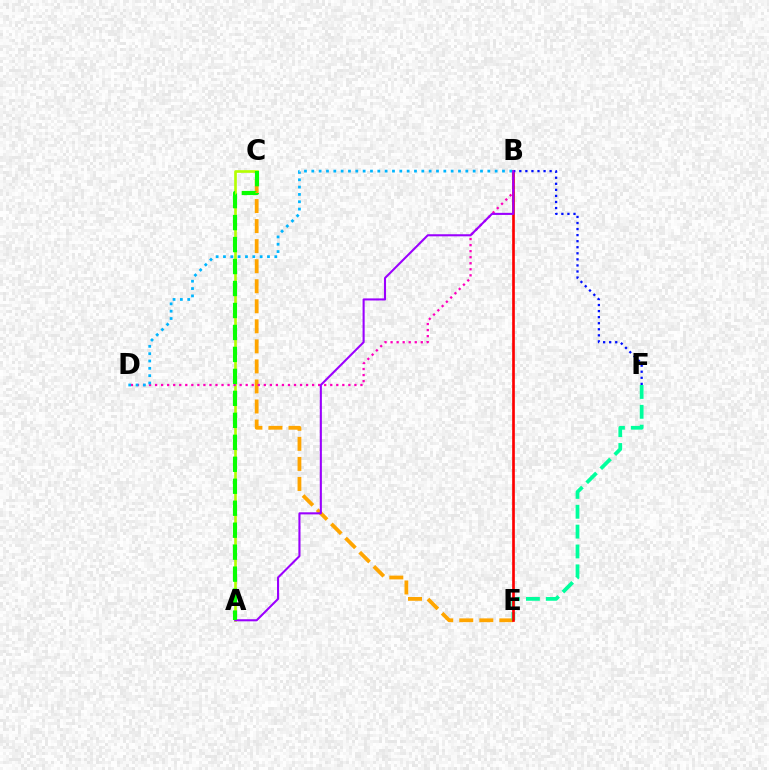{('A', 'C'): [{'color': '#b3ff00', 'line_style': 'solid', 'thickness': 1.91}, {'color': '#08ff00', 'line_style': 'dashed', 'thickness': 2.98}], ('C', 'E'): [{'color': '#ffa500', 'line_style': 'dashed', 'thickness': 2.72}], ('E', 'F'): [{'color': '#00ff9d', 'line_style': 'dashed', 'thickness': 2.7}], ('B', 'E'): [{'color': '#ff0000', 'line_style': 'solid', 'thickness': 1.93}], ('B', 'D'): [{'color': '#ff00bd', 'line_style': 'dotted', 'thickness': 1.64}, {'color': '#00b5ff', 'line_style': 'dotted', 'thickness': 1.99}], ('B', 'F'): [{'color': '#0010ff', 'line_style': 'dotted', 'thickness': 1.65}], ('A', 'B'): [{'color': '#9b00ff', 'line_style': 'solid', 'thickness': 1.5}]}